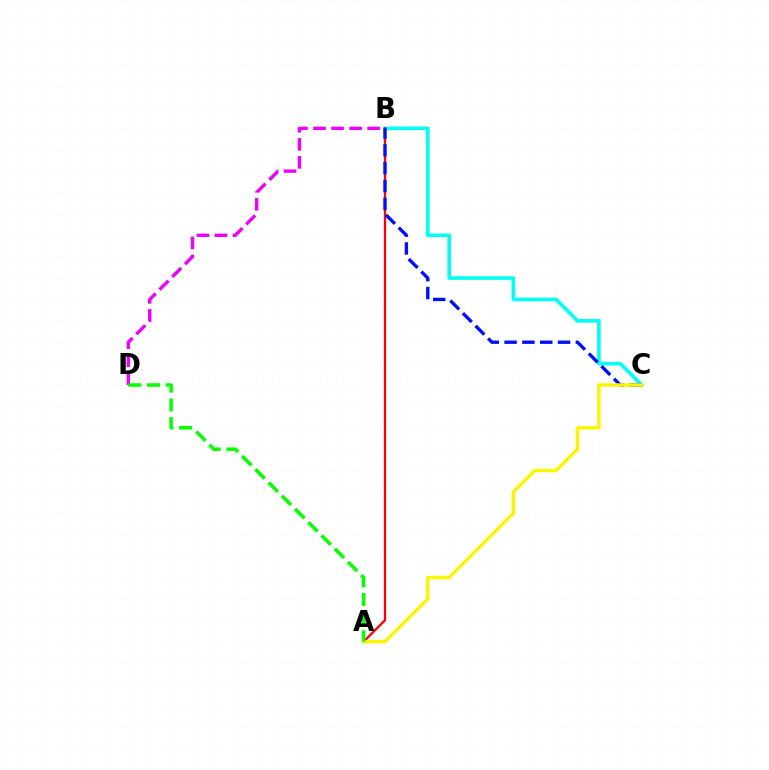{('B', 'D'): [{'color': '#ee00ff', 'line_style': 'dashed', 'thickness': 2.45}], ('B', 'C'): [{'color': '#00fff6', 'line_style': 'solid', 'thickness': 2.6}, {'color': '#0010ff', 'line_style': 'dashed', 'thickness': 2.42}], ('A', 'B'): [{'color': '#ff0000', 'line_style': 'solid', 'thickness': 1.65}], ('A', 'C'): [{'color': '#fcf500', 'line_style': 'solid', 'thickness': 2.47}], ('A', 'D'): [{'color': '#08ff00', 'line_style': 'dashed', 'thickness': 2.54}]}